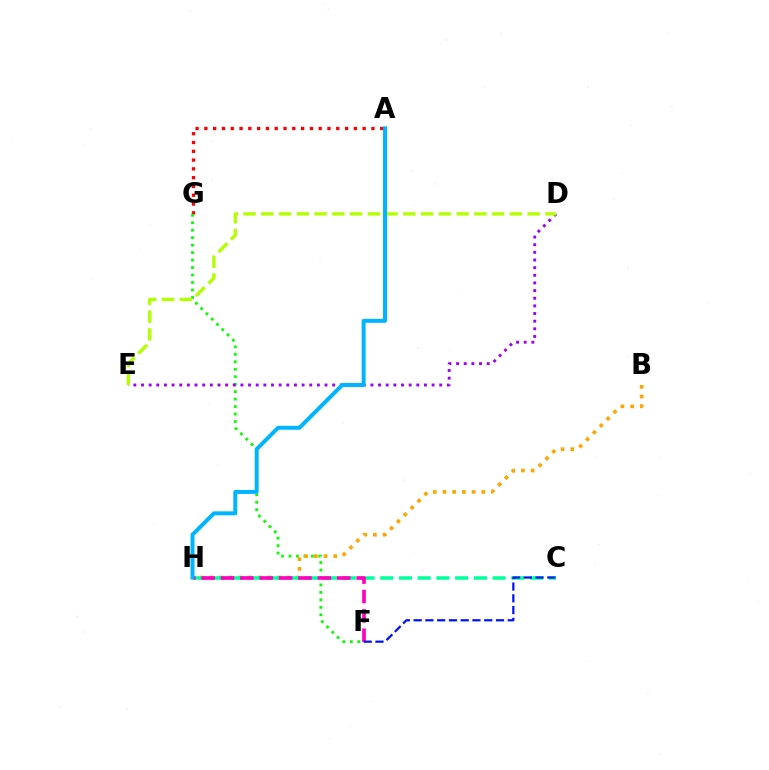{('A', 'G'): [{'color': '#ff0000', 'line_style': 'dotted', 'thickness': 2.39}], ('F', 'G'): [{'color': '#08ff00', 'line_style': 'dotted', 'thickness': 2.03}], ('B', 'H'): [{'color': '#ffa500', 'line_style': 'dotted', 'thickness': 2.64}], ('C', 'H'): [{'color': '#00ff9d', 'line_style': 'dashed', 'thickness': 2.54}], ('F', 'H'): [{'color': '#ff00bd', 'line_style': 'dashed', 'thickness': 2.63}], ('D', 'E'): [{'color': '#9b00ff', 'line_style': 'dotted', 'thickness': 2.08}, {'color': '#b3ff00', 'line_style': 'dashed', 'thickness': 2.41}], ('C', 'F'): [{'color': '#0010ff', 'line_style': 'dashed', 'thickness': 1.6}], ('A', 'H'): [{'color': '#00b5ff', 'line_style': 'solid', 'thickness': 2.85}]}